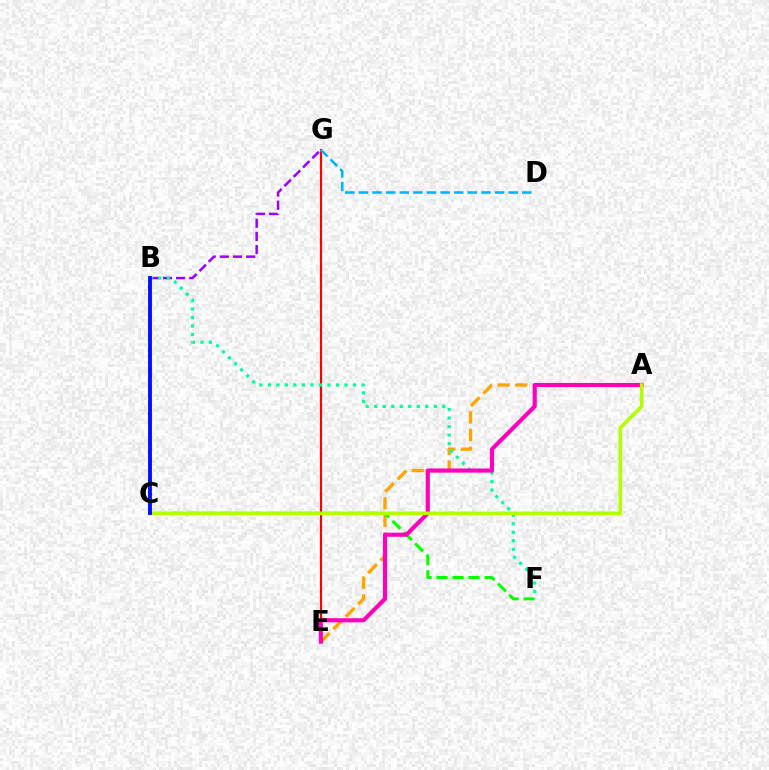{('B', 'G'): [{'color': '#9b00ff', 'line_style': 'dashed', 'thickness': 1.79}], ('A', 'E'): [{'color': '#ffa500', 'line_style': 'dashed', 'thickness': 2.4}, {'color': '#ff00bd', 'line_style': 'solid', 'thickness': 2.98}], ('C', 'F'): [{'color': '#08ff00', 'line_style': 'dashed', 'thickness': 2.17}], ('E', 'G'): [{'color': '#ff0000', 'line_style': 'solid', 'thickness': 1.55}], ('B', 'F'): [{'color': '#00ff9d', 'line_style': 'dotted', 'thickness': 2.31}], ('A', 'C'): [{'color': '#b3ff00', 'line_style': 'solid', 'thickness': 2.57}], ('B', 'C'): [{'color': '#0010ff', 'line_style': 'solid', 'thickness': 2.79}], ('D', 'G'): [{'color': '#00b5ff', 'line_style': 'dashed', 'thickness': 1.85}]}